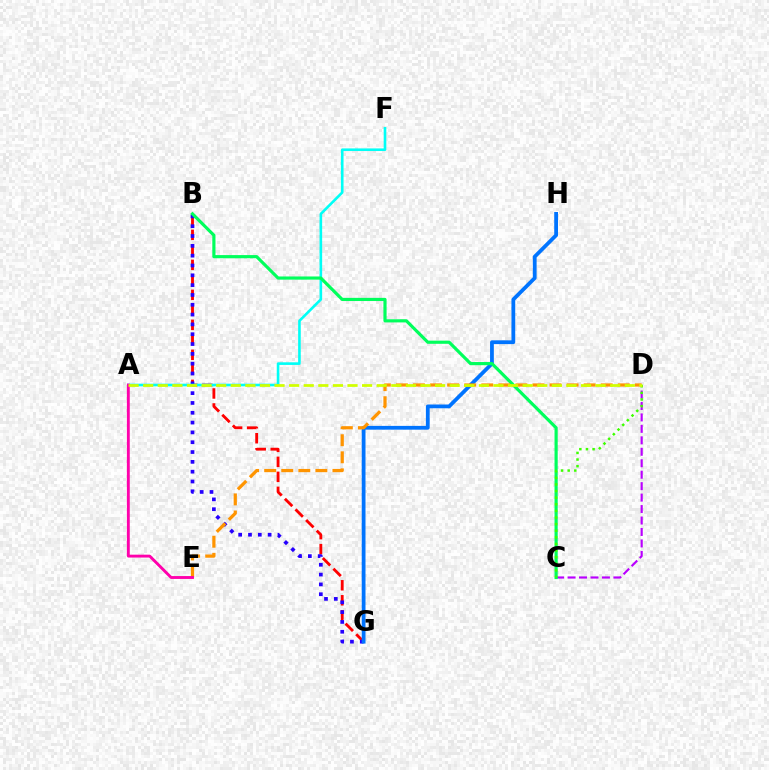{('B', 'G'): [{'color': '#ff0000', 'line_style': 'dashed', 'thickness': 2.04}, {'color': '#2500ff', 'line_style': 'dotted', 'thickness': 2.67}], ('C', 'D'): [{'color': '#b900ff', 'line_style': 'dashed', 'thickness': 1.56}, {'color': '#3dff00', 'line_style': 'dotted', 'thickness': 1.8}], ('G', 'H'): [{'color': '#0074ff', 'line_style': 'solid', 'thickness': 2.72}], ('A', 'F'): [{'color': '#00fff6', 'line_style': 'solid', 'thickness': 1.89}], ('B', 'C'): [{'color': '#00ff5c', 'line_style': 'solid', 'thickness': 2.28}], ('D', 'E'): [{'color': '#ff9400', 'line_style': 'dashed', 'thickness': 2.32}], ('A', 'E'): [{'color': '#ff00ac', 'line_style': 'solid', 'thickness': 2.07}], ('A', 'D'): [{'color': '#d1ff00', 'line_style': 'dashed', 'thickness': 1.98}]}